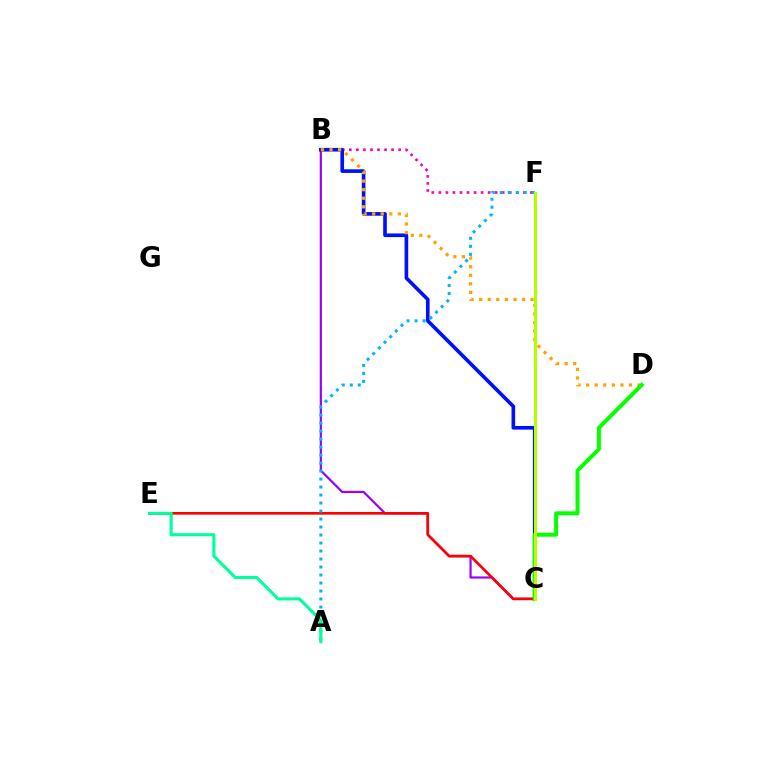{('B', 'F'): [{'color': '#ff00bd', 'line_style': 'dotted', 'thickness': 1.91}], ('B', 'C'): [{'color': '#9b00ff', 'line_style': 'solid', 'thickness': 1.58}, {'color': '#0010ff', 'line_style': 'solid', 'thickness': 2.63}], ('C', 'E'): [{'color': '#ff0000', 'line_style': 'solid', 'thickness': 1.91}], ('B', 'D'): [{'color': '#ffa500', 'line_style': 'dotted', 'thickness': 2.33}], ('A', 'F'): [{'color': '#00b5ff', 'line_style': 'dotted', 'thickness': 2.17}], ('A', 'E'): [{'color': '#00ff9d', 'line_style': 'solid', 'thickness': 2.23}], ('C', 'D'): [{'color': '#08ff00', 'line_style': 'solid', 'thickness': 2.88}], ('C', 'F'): [{'color': '#b3ff00', 'line_style': 'solid', 'thickness': 2.21}]}